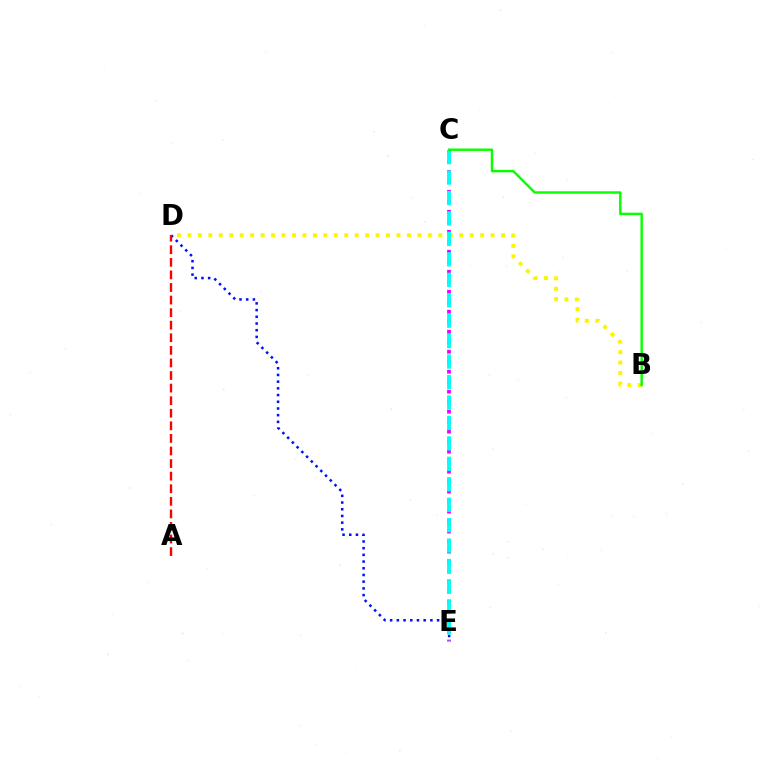{('C', 'E'): [{'color': '#ee00ff', 'line_style': 'dotted', 'thickness': 2.71}, {'color': '#00fff6', 'line_style': 'dashed', 'thickness': 2.78}], ('D', 'E'): [{'color': '#0010ff', 'line_style': 'dotted', 'thickness': 1.82}], ('B', 'D'): [{'color': '#fcf500', 'line_style': 'dotted', 'thickness': 2.84}], ('B', 'C'): [{'color': '#08ff00', 'line_style': 'solid', 'thickness': 1.75}], ('A', 'D'): [{'color': '#ff0000', 'line_style': 'dashed', 'thickness': 1.71}]}